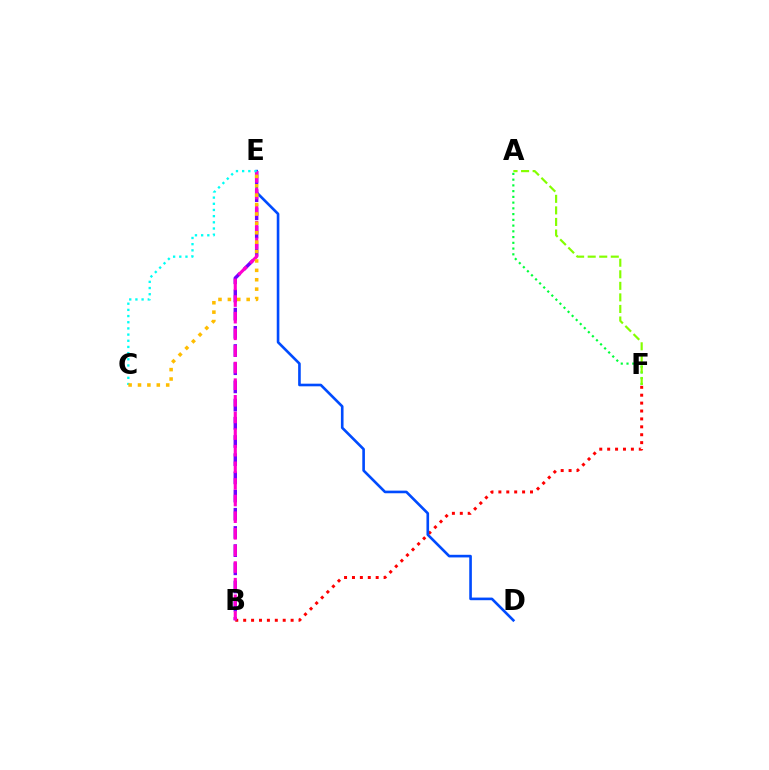{('B', 'F'): [{'color': '#ff0000', 'line_style': 'dotted', 'thickness': 2.15}], ('D', 'E'): [{'color': '#004bff', 'line_style': 'solid', 'thickness': 1.89}], ('B', 'E'): [{'color': '#7200ff', 'line_style': 'dashed', 'thickness': 2.47}, {'color': '#ff00cf', 'line_style': 'dashed', 'thickness': 2.26}], ('A', 'F'): [{'color': '#00ff39', 'line_style': 'dotted', 'thickness': 1.56}, {'color': '#84ff00', 'line_style': 'dashed', 'thickness': 1.57}], ('C', 'E'): [{'color': '#00fff6', 'line_style': 'dotted', 'thickness': 1.68}, {'color': '#ffbd00', 'line_style': 'dotted', 'thickness': 2.55}]}